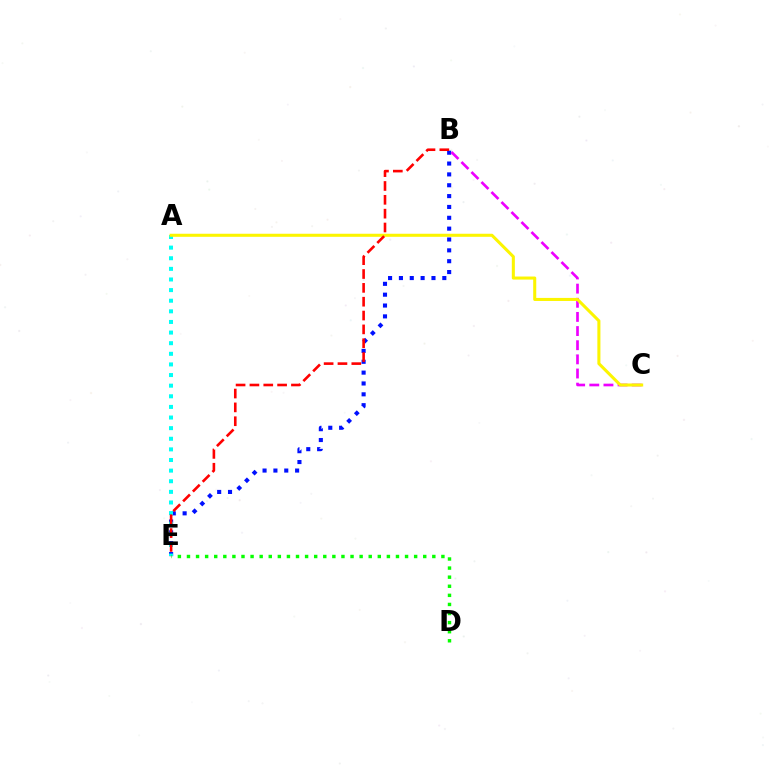{('B', 'E'): [{'color': '#0010ff', 'line_style': 'dotted', 'thickness': 2.95}, {'color': '#ff0000', 'line_style': 'dashed', 'thickness': 1.88}], ('A', 'E'): [{'color': '#00fff6', 'line_style': 'dotted', 'thickness': 2.89}], ('B', 'C'): [{'color': '#ee00ff', 'line_style': 'dashed', 'thickness': 1.92}], ('A', 'C'): [{'color': '#fcf500', 'line_style': 'solid', 'thickness': 2.2}], ('D', 'E'): [{'color': '#08ff00', 'line_style': 'dotted', 'thickness': 2.47}]}